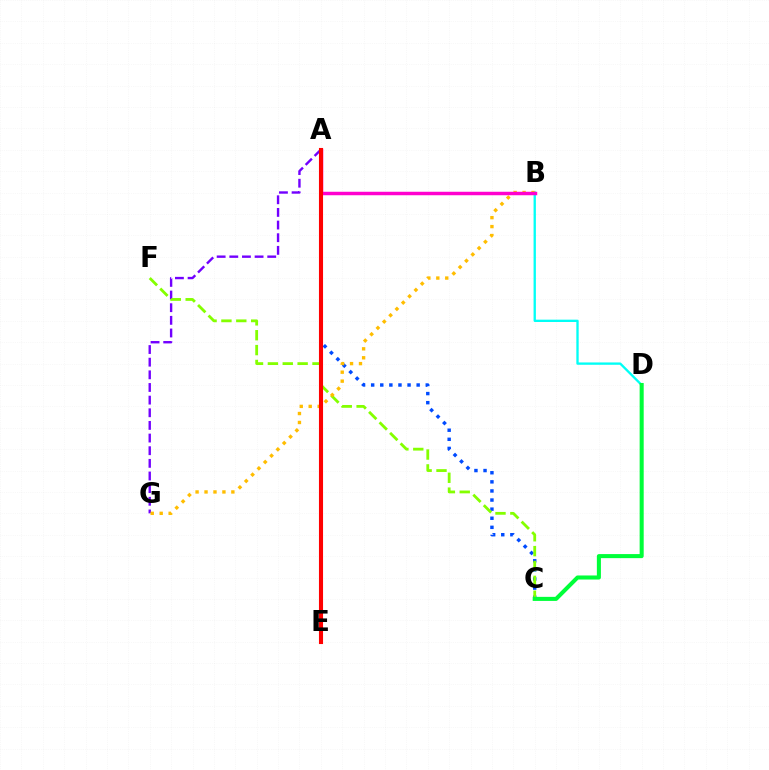{('A', 'C'): [{'color': '#004bff', 'line_style': 'dotted', 'thickness': 2.47}], ('A', 'G'): [{'color': '#7200ff', 'line_style': 'dashed', 'thickness': 1.72}], ('C', 'F'): [{'color': '#84ff00', 'line_style': 'dashed', 'thickness': 2.02}], ('B', 'D'): [{'color': '#00fff6', 'line_style': 'solid', 'thickness': 1.68}], ('B', 'G'): [{'color': '#ffbd00', 'line_style': 'dotted', 'thickness': 2.43}], ('A', 'B'): [{'color': '#ff00cf', 'line_style': 'solid', 'thickness': 2.5}], ('C', 'D'): [{'color': '#00ff39', 'line_style': 'solid', 'thickness': 2.92}], ('A', 'E'): [{'color': '#ff0000', 'line_style': 'solid', 'thickness': 2.95}]}